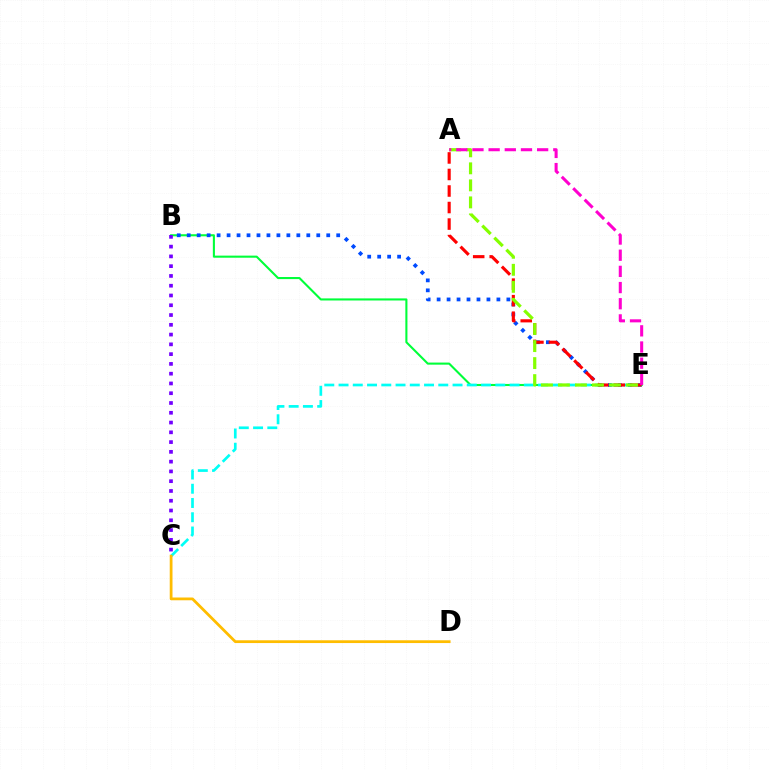{('B', 'E'): [{'color': '#00ff39', 'line_style': 'solid', 'thickness': 1.5}, {'color': '#004bff', 'line_style': 'dotted', 'thickness': 2.71}], ('C', 'E'): [{'color': '#00fff6', 'line_style': 'dashed', 'thickness': 1.94}], ('A', 'E'): [{'color': '#ff0000', 'line_style': 'dashed', 'thickness': 2.25}, {'color': '#84ff00', 'line_style': 'dashed', 'thickness': 2.31}, {'color': '#ff00cf', 'line_style': 'dashed', 'thickness': 2.2}], ('C', 'D'): [{'color': '#ffbd00', 'line_style': 'solid', 'thickness': 2.0}], ('B', 'C'): [{'color': '#7200ff', 'line_style': 'dotted', 'thickness': 2.66}]}